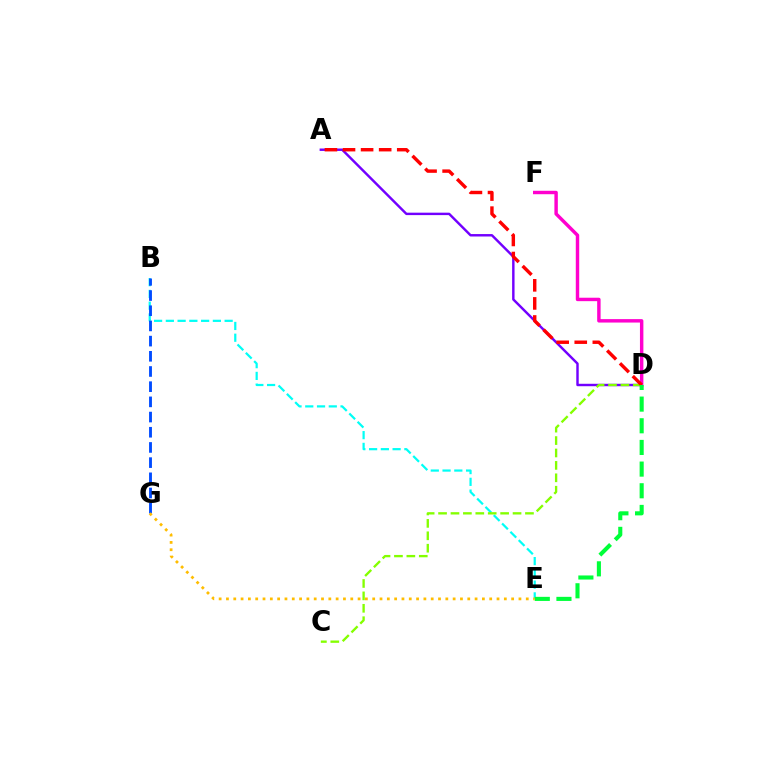{('A', 'D'): [{'color': '#7200ff', 'line_style': 'solid', 'thickness': 1.75}, {'color': '#ff0000', 'line_style': 'dashed', 'thickness': 2.46}], ('D', 'F'): [{'color': '#ff00cf', 'line_style': 'solid', 'thickness': 2.47}], ('B', 'E'): [{'color': '#00fff6', 'line_style': 'dashed', 'thickness': 1.6}], ('C', 'D'): [{'color': '#84ff00', 'line_style': 'dashed', 'thickness': 1.69}], ('B', 'G'): [{'color': '#004bff', 'line_style': 'dashed', 'thickness': 2.06}], ('D', 'E'): [{'color': '#00ff39', 'line_style': 'dashed', 'thickness': 2.94}], ('E', 'G'): [{'color': '#ffbd00', 'line_style': 'dotted', 'thickness': 1.99}]}